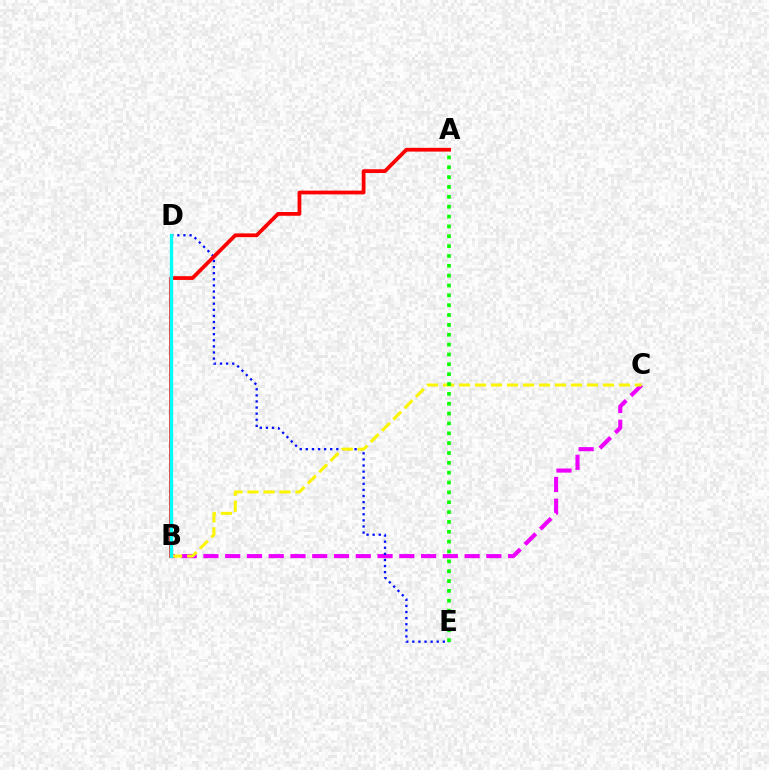{('B', 'C'): [{'color': '#ee00ff', 'line_style': 'dashed', 'thickness': 2.96}, {'color': '#fcf500', 'line_style': 'dashed', 'thickness': 2.17}], ('D', 'E'): [{'color': '#0010ff', 'line_style': 'dotted', 'thickness': 1.66}], ('A', 'B'): [{'color': '#ff0000', 'line_style': 'solid', 'thickness': 2.71}], ('B', 'D'): [{'color': '#00fff6', 'line_style': 'solid', 'thickness': 2.38}], ('A', 'E'): [{'color': '#08ff00', 'line_style': 'dotted', 'thickness': 2.68}]}